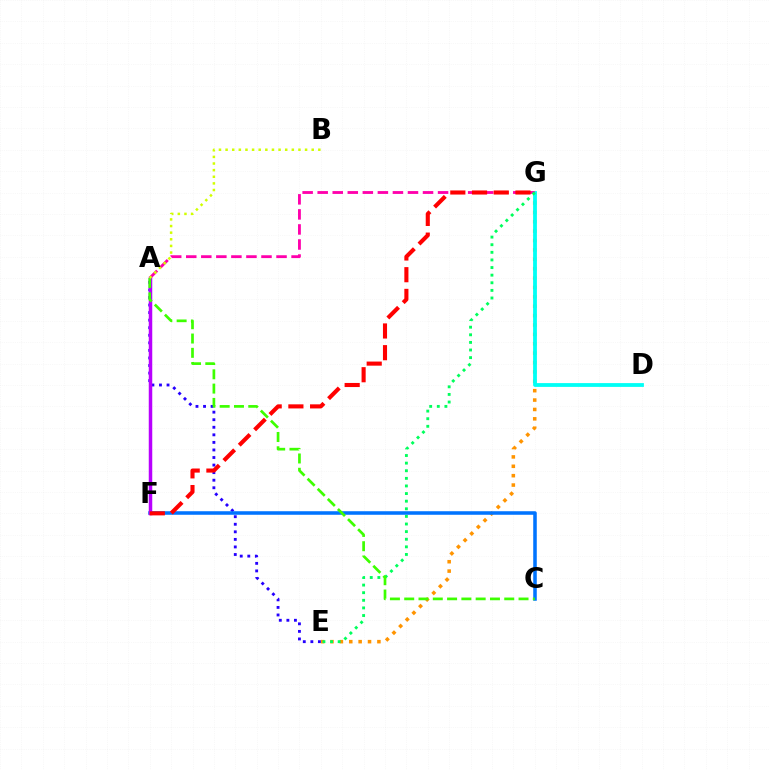{('E', 'G'): [{'color': '#ff9400', 'line_style': 'dotted', 'thickness': 2.55}, {'color': '#00ff5c', 'line_style': 'dotted', 'thickness': 2.07}], ('A', 'E'): [{'color': '#2500ff', 'line_style': 'dotted', 'thickness': 2.05}], ('D', 'G'): [{'color': '#00fff6', 'line_style': 'solid', 'thickness': 2.73}], ('A', 'G'): [{'color': '#ff00ac', 'line_style': 'dashed', 'thickness': 2.04}], ('C', 'F'): [{'color': '#0074ff', 'line_style': 'solid', 'thickness': 2.55}], ('A', 'F'): [{'color': '#b900ff', 'line_style': 'solid', 'thickness': 2.52}], ('A', 'C'): [{'color': '#3dff00', 'line_style': 'dashed', 'thickness': 1.94}], ('A', 'B'): [{'color': '#d1ff00', 'line_style': 'dotted', 'thickness': 1.8}], ('F', 'G'): [{'color': '#ff0000', 'line_style': 'dashed', 'thickness': 2.95}]}